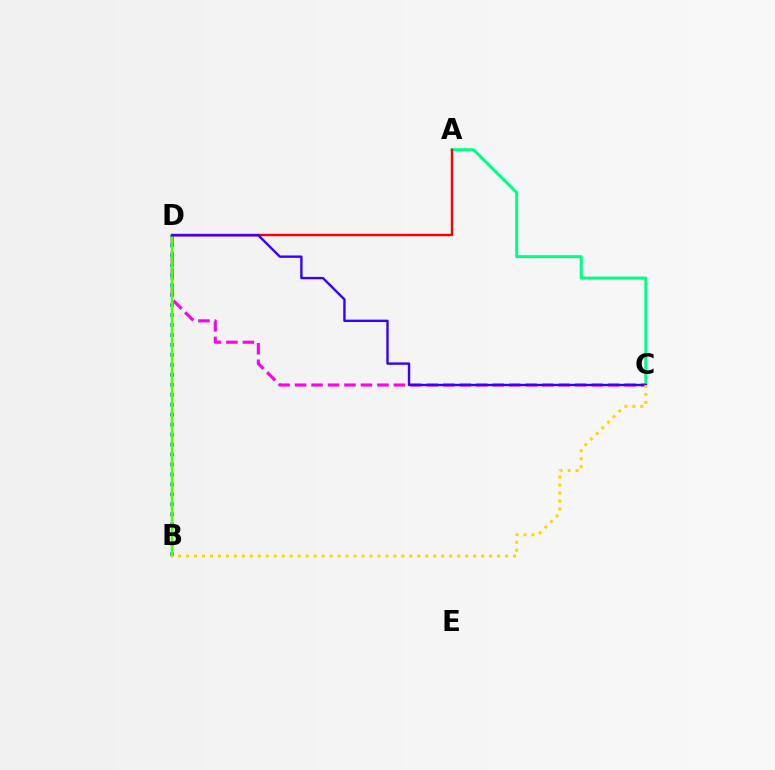{('A', 'C'): [{'color': '#00ff86', 'line_style': 'solid', 'thickness': 2.18}], ('C', 'D'): [{'color': '#ff00ed', 'line_style': 'dashed', 'thickness': 2.24}, {'color': '#3700ff', 'line_style': 'solid', 'thickness': 1.72}], ('A', 'D'): [{'color': '#ff0000', 'line_style': 'solid', 'thickness': 1.75}], ('B', 'D'): [{'color': '#009eff', 'line_style': 'dotted', 'thickness': 2.71}, {'color': '#4fff00', 'line_style': 'solid', 'thickness': 1.79}], ('B', 'C'): [{'color': '#ffd500', 'line_style': 'dotted', 'thickness': 2.17}]}